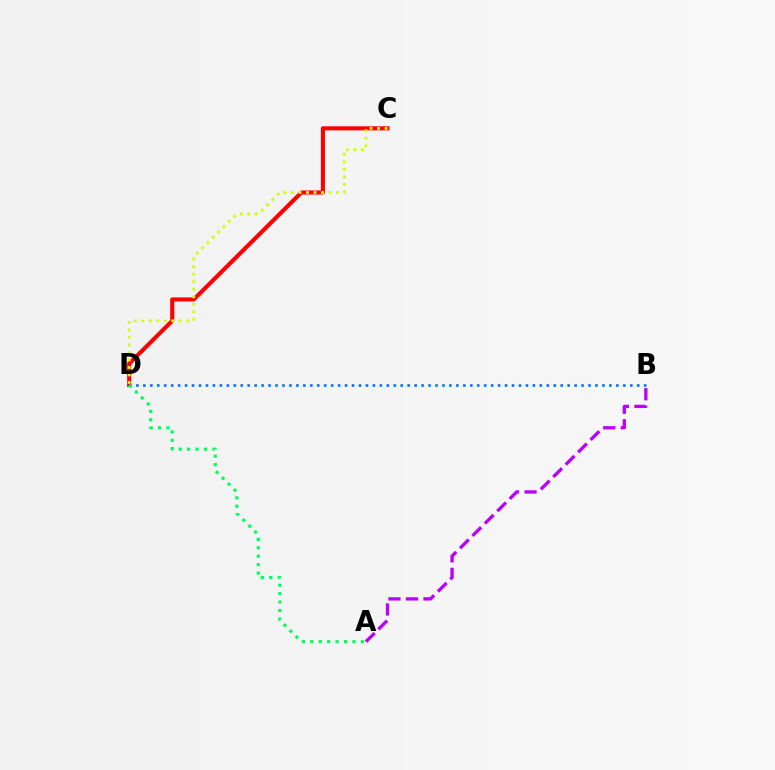{('B', 'D'): [{'color': '#0074ff', 'line_style': 'dotted', 'thickness': 1.89}], ('C', 'D'): [{'color': '#ff0000', 'line_style': 'solid', 'thickness': 2.94}, {'color': '#d1ff00', 'line_style': 'dotted', 'thickness': 2.04}], ('A', 'B'): [{'color': '#b900ff', 'line_style': 'dashed', 'thickness': 2.38}], ('A', 'D'): [{'color': '#00ff5c', 'line_style': 'dotted', 'thickness': 2.29}]}